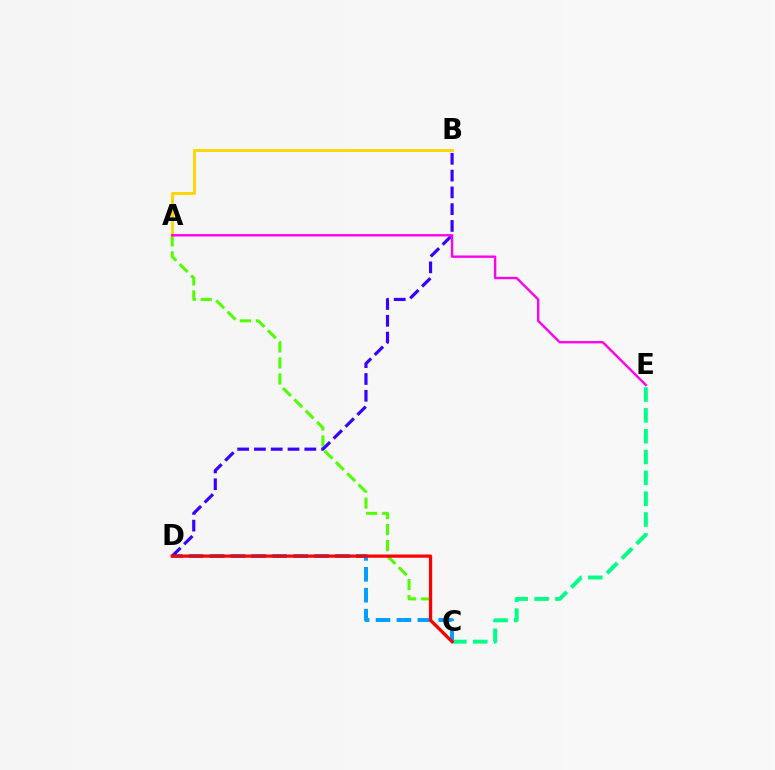{('A', 'C'): [{'color': '#4fff00', 'line_style': 'dashed', 'thickness': 2.17}], ('C', 'E'): [{'color': '#00ff86', 'line_style': 'dashed', 'thickness': 2.83}], ('C', 'D'): [{'color': '#009eff', 'line_style': 'dashed', 'thickness': 2.84}, {'color': '#ff0000', 'line_style': 'solid', 'thickness': 2.32}], ('B', 'D'): [{'color': '#3700ff', 'line_style': 'dashed', 'thickness': 2.28}], ('A', 'B'): [{'color': '#ffd500', 'line_style': 'solid', 'thickness': 2.08}], ('A', 'E'): [{'color': '#ff00ed', 'line_style': 'solid', 'thickness': 1.71}]}